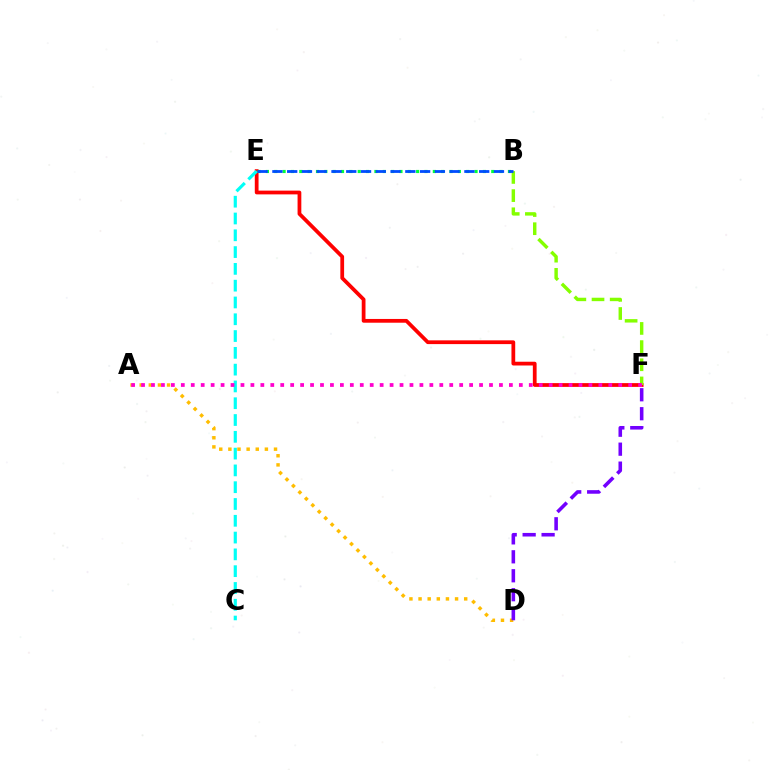{('E', 'F'): [{'color': '#ff0000', 'line_style': 'solid', 'thickness': 2.71}], ('A', 'D'): [{'color': '#ffbd00', 'line_style': 'dotted', 'thickness': 2.48}], ('B', 'E'): [{'color': '#00ff39', 'line_style': 'dotted', 'thickness': 2.27}, {'color': '#004bff', 'line_style': 'dashed', 'thickness': 2.01}], ('C', 'E'): [{'color': '#00fff6', 'line_style': 'dashed', 'thickness': 2.28}], ('B', 'F'): [{'color': '#84ff00', 'line_style': 'dashed', 'thickness': 2.47}], ('A', 'F'): [{'color': '#ff00cf', 'line_style': 'dotted', 'thickness': 2.7}], ('D', 'F'): [{'color': '#7200ff', 'line_style': 'dashed', 'thickness': 2.57}]}